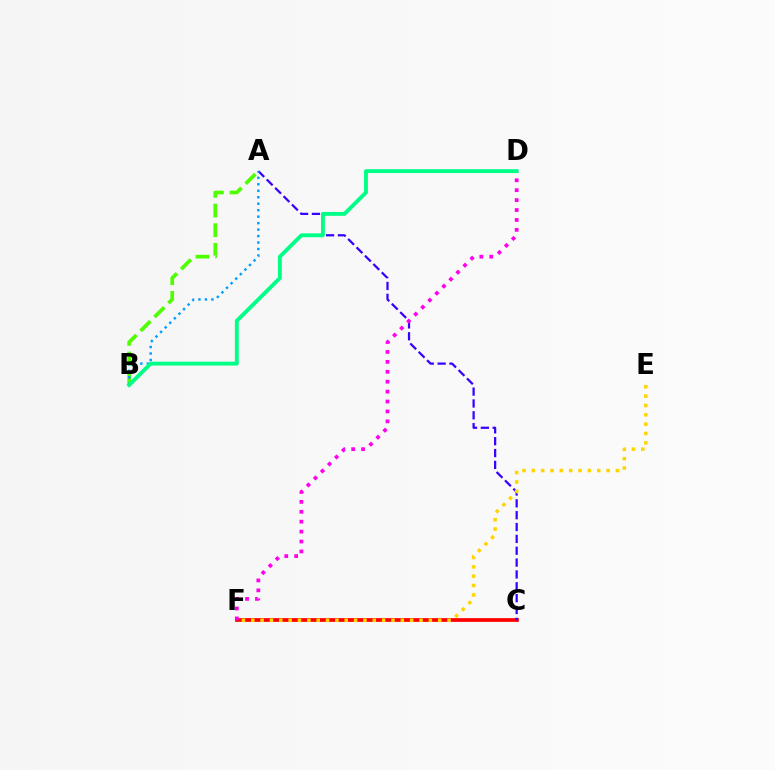{('C', 'F'): [{'color': '#ff0000', 'line_style': 'solid', 'thickness': 2.68}], ('A', 'C'): [{'color': '#3700ff', 'line_style': 'dashed', 'thickness': 1.61}], ('E', 'F'): [{'color': '#ffd500', 'line_style': 'dotted', 'thickness': 2.54}], ('A', 'B'): [{'color': '#4fff00', 'line_style': 'dashed', 'thickness': 2.67}, {'color': '#009eff', 'line_style': 'dotted', 'thickness': 1.76}], ('D', 'F'): [{'color': '#ff00ed', 'line_style': 'dotted', 'thickness': 2.69}], ('B', 'D'): [{'color': '#00ff86', 'line_style': 'solid', 'thickness': 2.79}]}